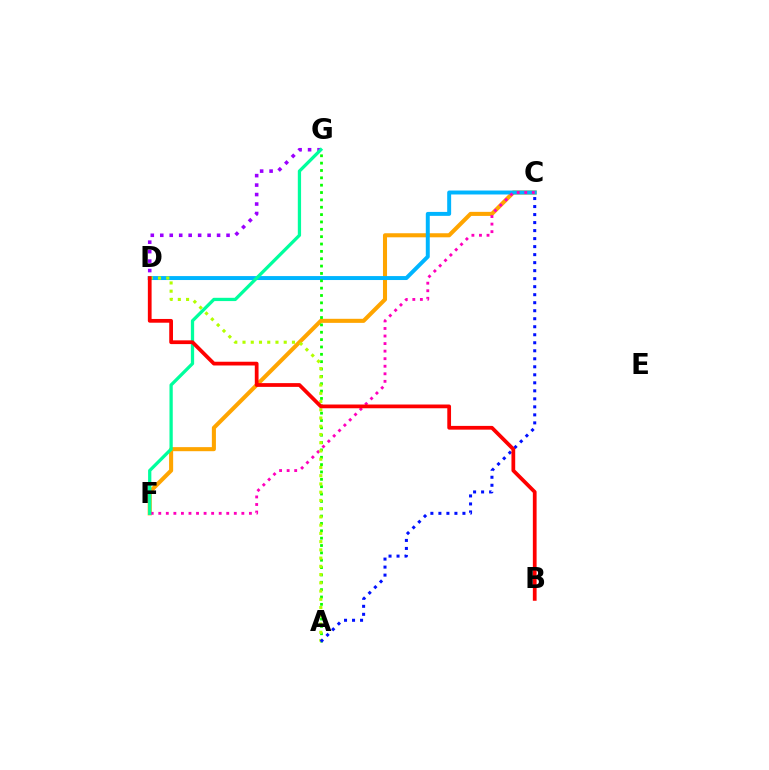{('C', 'F'): [{'color': '#ffa500', 'line_style': 'solid', 'thickness': 2.93}, {'color': '#ff00bd', 'line_style': 'dotted', 'thickness': 2.05}], ('C', 'D'): [{'color': '#00b5ff', 'line_style': 'solid', 'thickness': 2.85}], ('A', 'G'): [{'color': '#08ff00', 'line_style': 'dotted', 'thickness': 2.0}], ('A', 'D'): [{'color': '#b3ff00', 'line_style': 'dotted', 'thickness': 2.24}], ('A', 'C'): [{'color': '#0010ff', 'line_style': 'dotted', 'thickness': 2.18}], ('D', 'G'): [{'color': '#9b00ff', 'line_style': 'dotted', 'thickness': 2.57}], ('F', 'G'): [{'color': '#00ff9d', 'line_style': 'solid', 'thickness': 2.35}], ('B', 'D'): [{'color': '#ff0000', 'line_style': 'solid', 'thickness': 2.7}]}